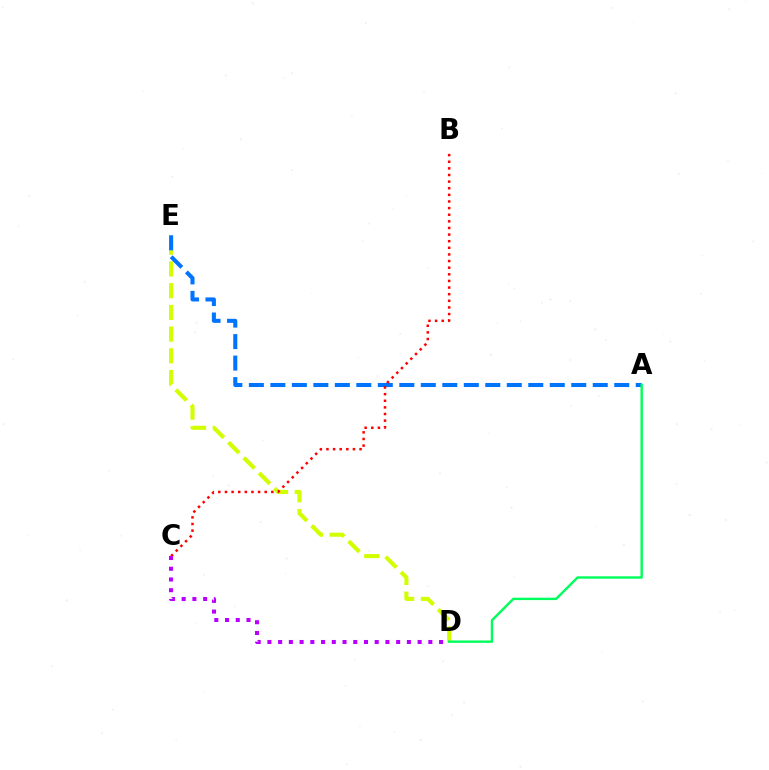{('D', 'E'): [{'color': '#d1ff00', 'line_style': 'dashed', 'thickness': 2.95}], ('A', 'E'): [{'color': '#0074ff', 'line_style': 'dashed', 'thickness': 2.92}], ('B', 'C'): [{'color': '#ff0000', 'line_style': 'dotted', 'thickness': 1.8}], ('A', 'D'): [{'color': '#00ff5c', 'line_style': 'solid', 'thickness': 1.73}], ('C', 'D'): [{'color': '#b900ff', 'line_style': 'dotted', 'thickness': 2.92}]}